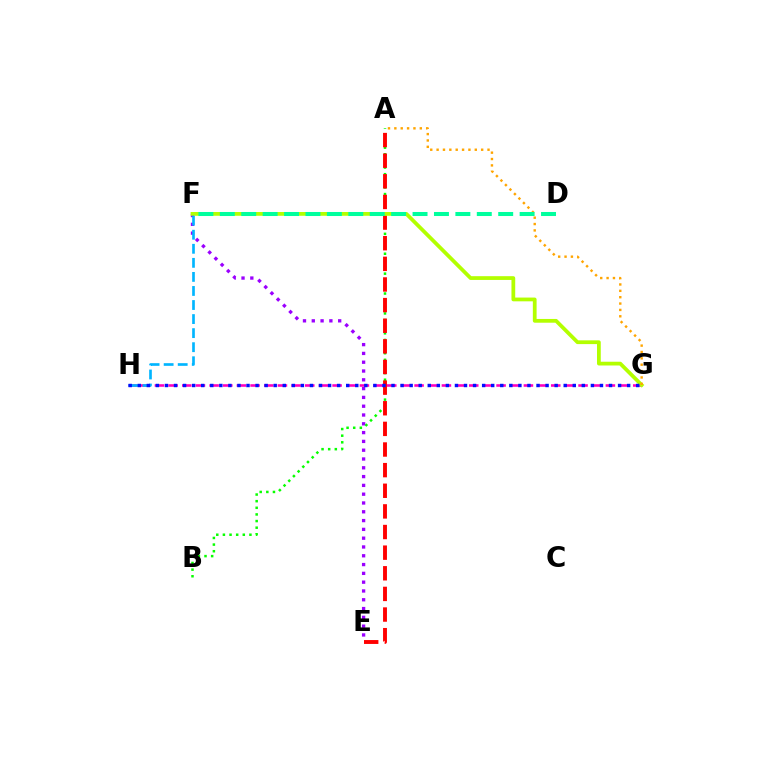{('E', 'F'): [{'color': '#9b00ff', 'line_style': 'dotted', 'thickness': 2.39}], ('A', 'B'): [{'color': '#08ff00', 'line_style': 'dotted', 'thickness': 1.8}], ('G', 'H'): [{'color': '#ff00bd', 'line_style': 'dashed', 'thickness': 1.86}, {'color': '#0010ff', 'line_style': 'dotted', 'thickness': 2.46}], ('A', 'E'): [{'color': '#ff0000', 'line_style': 'dashed', 'thickness': 2.8}], ('F', 'G'): [{'color': '#b3ff00', 'line_style': 'solid', 'thickness': 2.71}], ('F', 'H'): [{'color': '#00b5ff', 'line_style': 'dashed', 'thickness': 1.91}], ('A', 'G'): [{'color': '#ffa500', 'line_style': 'dotted', 'thickness': 1.73}], ('D', 'F'): [{'color': '#00ff9d', 'line_style': 'dashed', 'thickness': 2.91}]}